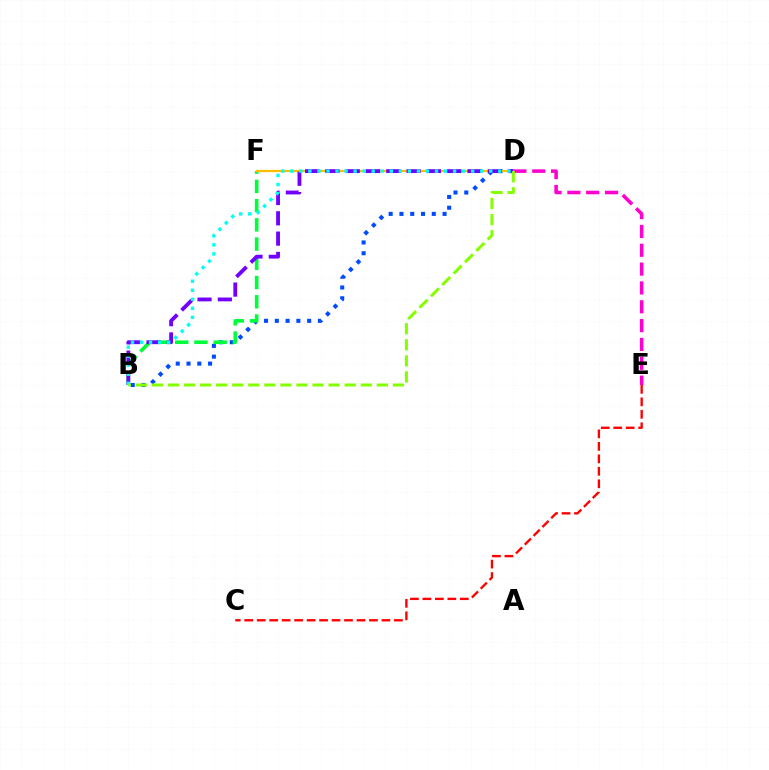{('B', 'D'): [{'color': '#004bff', 'line_style': 'dotted', 'thickness': 2.93}, {'color': '#7200ff', 'line_style': 'dashed', 'thickness': 2.76}, {'color': '#00fff6', 'line_style': 'dotted', 'thickness': 2.46}, {'color': '#84ff00', 'line_style': 'dashed', 'thickness': 2.18}], ('D', 'E'): [{'color': '#ff00cf', 'line_style': 'dashed', 'thickness': 2.56}], ('B', 'F'): [{'color': '#00ff39', 'line_style': 'dashed', 'thickness': 2.61}], ('D', 'F'): [{'color': '#ffbd00', 'line_style': 'solid', 'thickness': 1.61}], ('C', 'E'): [{'color': '#ff0000', 'line_style': 'dashed', 'thickness': 1.69}]}